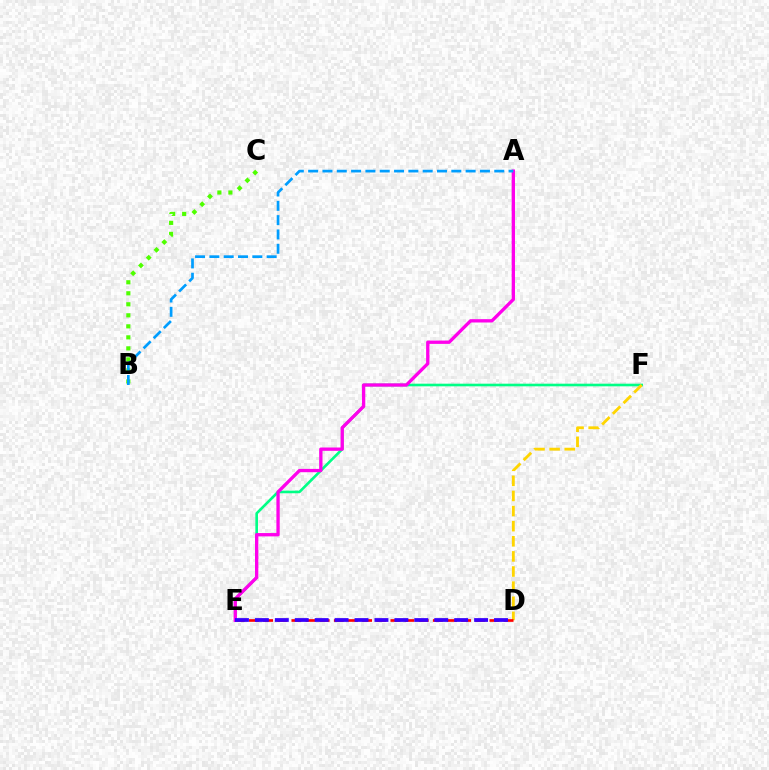{('E', 'F'): [{'color': '#00ff86', 'line_style': 'solid', 'thickness': 1.9}], ('D', 'F'): [{'color': '#ffd500', 'line_style': 'dashed', 'thickness': 2.05}], ('D', 'E'): [{'color': '#ff0000', 'line_style': 'dashed', 'thickness': 1.92}, {'color': '#3700ff', 'line_style': 'dashed', 'thickness': 2.71}], ('B', 'C'): [{'color': '#4fff00', 'line_style': 'dotted', 'thickness': 2.99}], ('A', 'E'): [{'color': '#ff00ed', 'line_style': 'solid', 'thickness': 2.39}], ('A', 'B'): [{'color': '#009eff', 'line_style': 'dashed', 'thickness': 1.94}]}